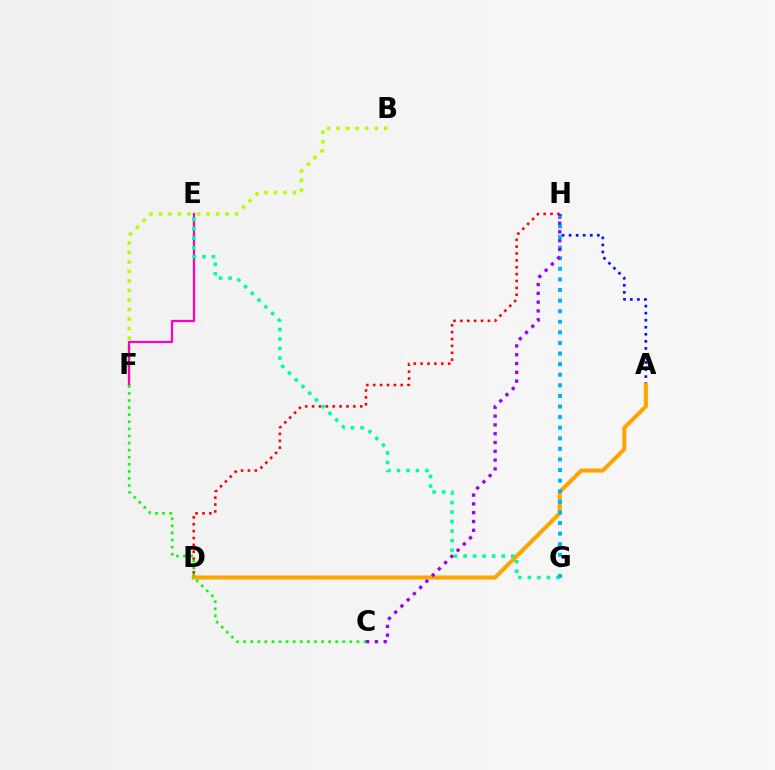{('A', 'H'): [{'color': '#0010ff', 'line_style': 'dotted', 'thickness': 1.92}], ('B', 'F'): [{'color': '#b3ff00', 'line_style': 'dotted', 'thickness': 2.59}], ('E', 'F'): [{'color': '#ff00bd', 'line_style': 'solid', 'thickness': 1.63}], ('D', 'H'): [{'color': '#ff0000', 'line_style': 'dotted', 'thickness': 1.87}], ('A', 'D'): [{'color': '#ffa500', 'line_style': 'solid', 'thickness': 2.94}], ('C', 'F'): [{'color': '#08ff00', 'line_style': 'dotted', 'thickness': 1.93}], ('E', 'G'): [{'color': '#00ff9d', 'line_style': 'dotted', 'thickness': 2.59}], ('G', 'H'): [{'color': '#00b5ff', 'line_style': 'dotted', 'thickness': 2.88}], ('C', 'H'): [{'color': '#9b00ff', 'line_style': 'dotted', 'thickness': 2.39}]}